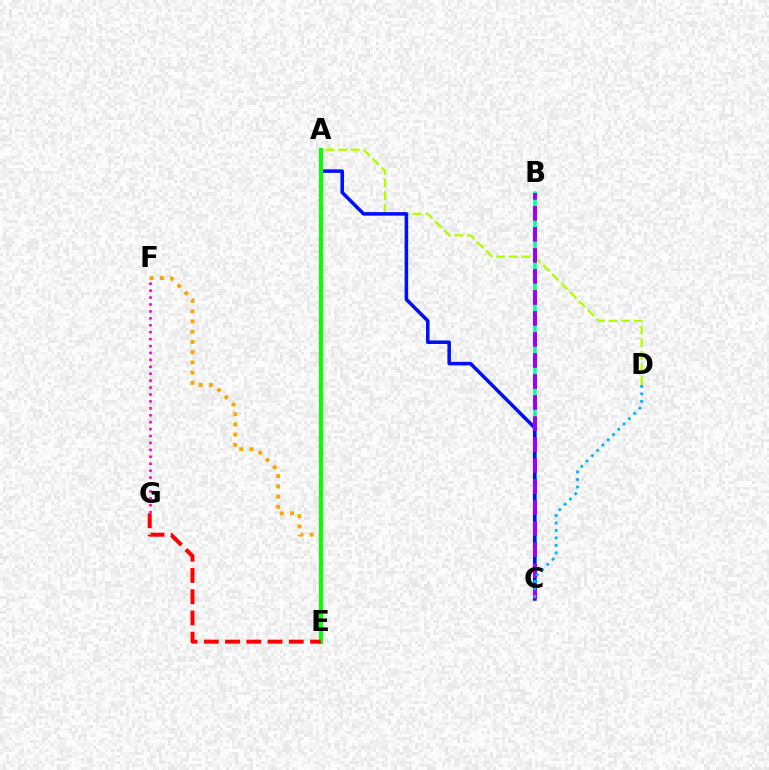{('F', 'G'): [{'color': '#ff00bd', 'line_style': 'dotted', 'thickness': 1.88}], ('A', 'D'): [{'color': '#b3ff00', 'line_style': 'dashed', 'thickness': 1.72}], ('B', 'C'): [{'color': '#00ff9d', 'line_style': 'solid', 'thickness': 2.56}, {'color': '#9b00ff', 'line_style': 'dashed', 'thickness': 2.85}], ('A', 'C'): [{'color': '#0010ff', 'line_style': 'solid', 'thickness': 2.55}], ('E', 'F'): [{'color': '#ffa500', 'line_style': 'dotted', 'thickness': 2.78}], ('A', 'E'): [{'color': '#08ff00', 'line_style': 'solid', 'thickness': 2.92}], ('E', 'G'): [{'color': '#ff0000', 'line_style': 'dashed', 'thickness': 2.89}], ('C', 'D'): [{'color': '#00b5ff', 'line_style': 'dotted', 'thickness': 2.03}]}